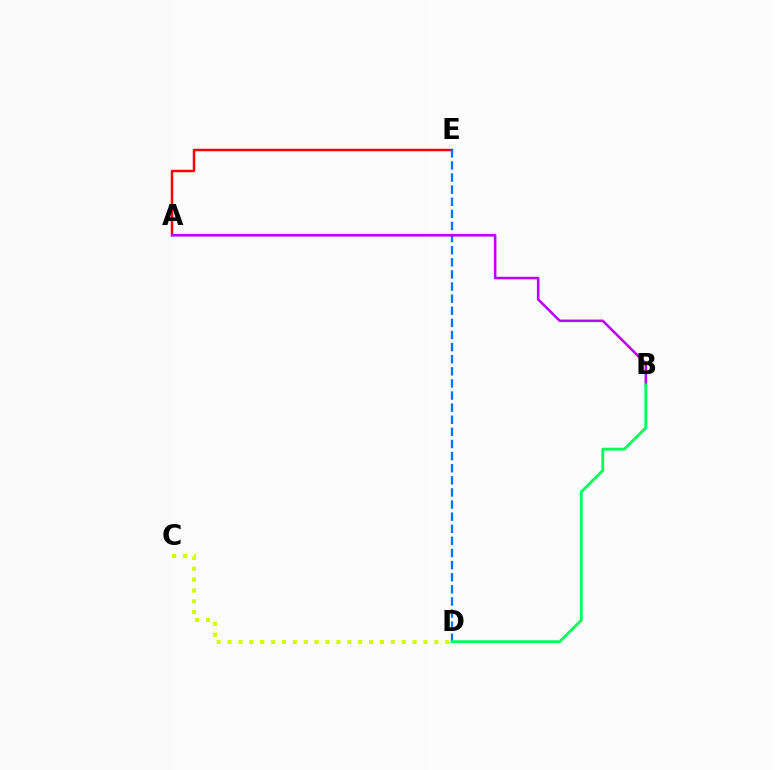{('C', 'D'): [{'color': '#d1ff00', 'line_style': 'dotted', 'thickness': 2.96}], ('A', 'E'): [{'color': '#ff0000', 'line_style': 'solid', 'thickness': 1.76}], ('D', 'E'): [{'color': '#0074ff', 'line_style': 'dashed', 'thickness': 1.65}], ('A', 'B'): [{'color': '#b900ff', 'line_style': 'solid', 'thickness': 1.85}], ('B', 'D'): [{'color': '#00ff5c', 'line_style': 'solid', 'thickness': 2.06}]}